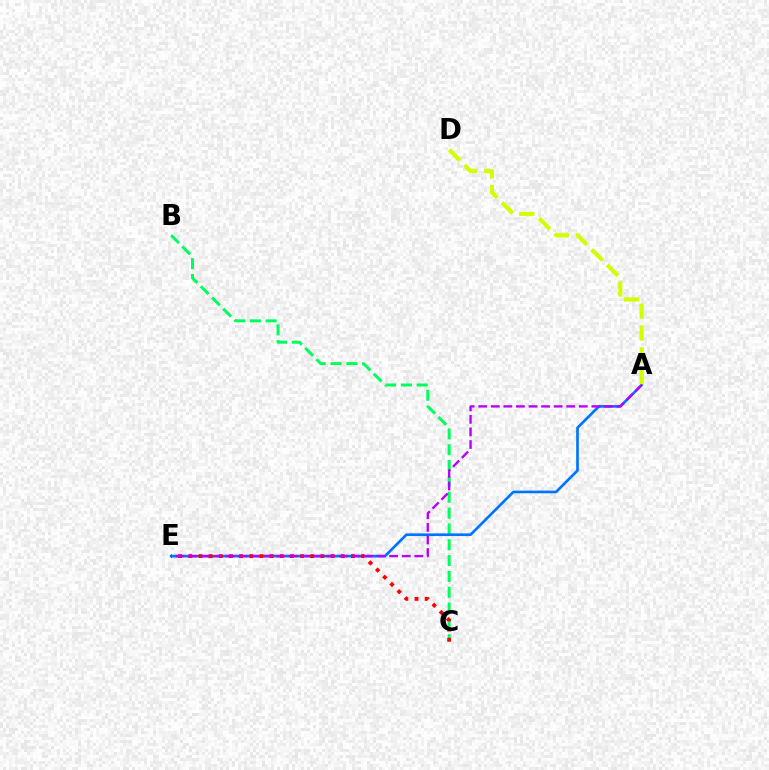{('B', 'C'): [{'color': '#00ff5c', 'line_style': 'dashed', 'thickness': 2.15}], ('A', 'E'): [{'color': '#0074ff', 'line_style': 'solid', 'thickness': 1.92}, {'color': '#b900ff', 'line_style': 'dashed', 'thickness': 1.71}], ('A', 'D'): [{'color': '#d1ff00', 'line_style': 'dashed', 'thickness': 2.96}], ('C', 'E'): [{'color': '#ff0000', 'line_style': 'dotted', 'thickness': 2.76}]}